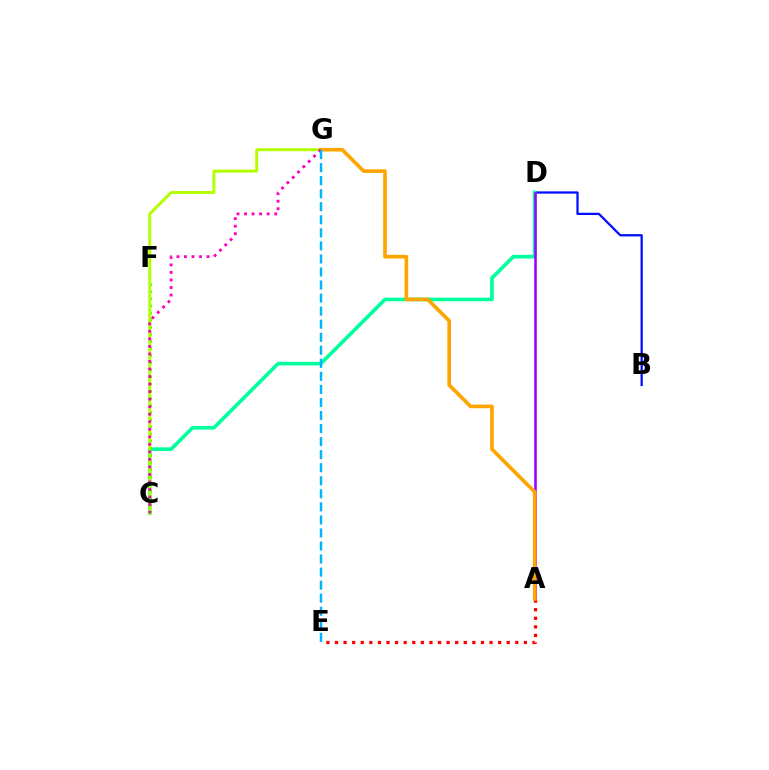{('B', 'D'): [{'color': '#0010ff', 'line_style': 'solid', 'thickness': 1.63}], ('C', 'D'): [{'color': '#00ff9d', 'line_style': 'solid', 'thickness': 2.61}], ('A', 'D'): [{'color': '#9b00ff', 'line_style': 'solid', 'thickness': 1.83}], ('C', 'F'): [{'color': '#08ff00', 'line_style': 'dotted', 'thickness': 1.93}], ('C', 'G'): [{'color': '#b3ff00', 'line_style': 'solid', 'thickness': 2.12}, {'color': '#ff00bd', 'line_style': 'dotted', 'thickness': 2.05}], ('A', 'E'): [{'color': '#ff0000', 'line_style': 'dotted', 'thickness': 2.33}], ('A', 'G'): [{'color': '#ffa500', 'line_style': 'solid', 'thickness': 2.63}], ('E', 'G'): [{'color': '#00b5ff', 'line_style': 'dashed', 'thickness': 1.77}]}